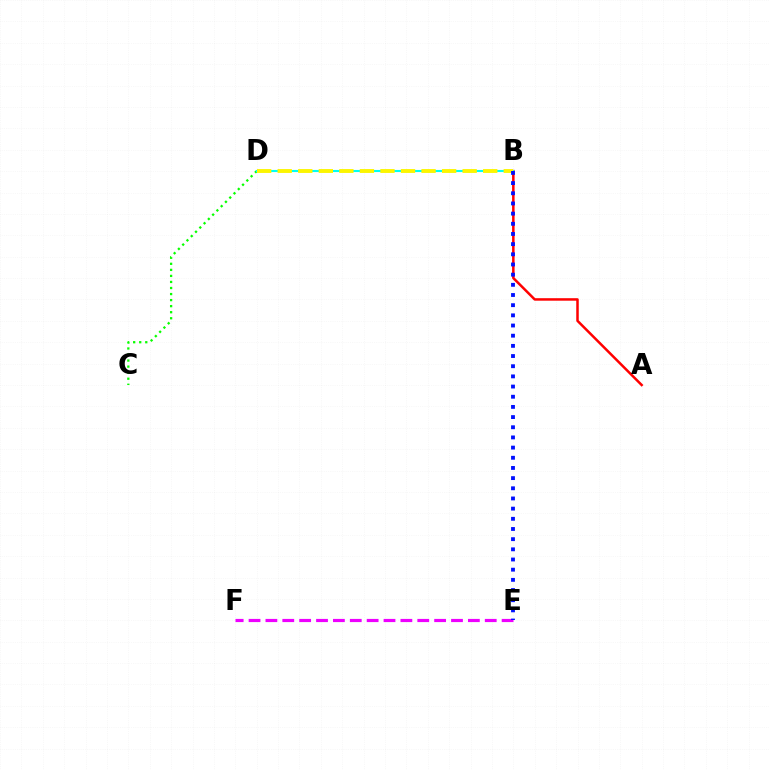{('E', 'F'): [{'color': '#ee00ff', 'line_style': 'dashed', 'thickness': 2.29}], ('A', 'B'): [{'color': '#ff0000', 'line_style': 'solid', 'thickness': 1.8}], ('C', 'D'): [{'color': '#08ff00', 'line_style': 'dotted', 'thickness': 1.64}], ('B', 'D'): [{'color': '#00fff6', 'line_style': 'solid', 'thickness': 1.51}, {'color': '#fcf500', 'line_style': 'dashed', 'thickness': 2.79}], ('B', 'E'): [{'color': '#0010ff', 'line_style': 'dotted', 'thickness': 2.76}]}